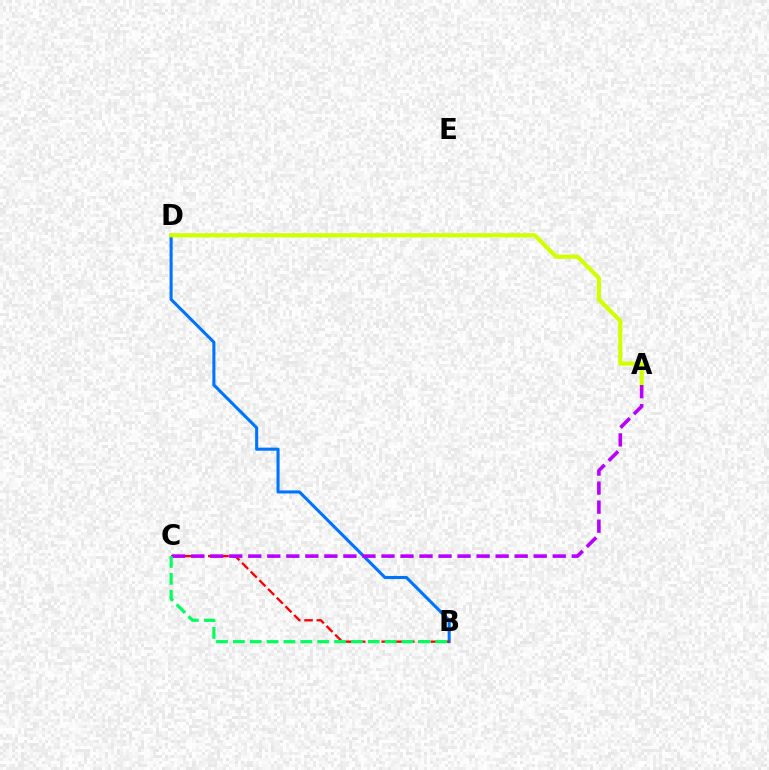{('B', 'D'): [{'color': '#0074ff', 'line_style': 'solid', 'thickness': 2.22}], ('A', 'D'): [{'color': '#d1ff00', 'line_style': 'solid', 'thickness': 2.98}], ('B', 'C'): [{'color': '#ff0000', 'line_style': 'dashed', 'thickness': 1.67}, {'color': '#00ff5c', 'line_style': 'dashed', 'thickness': 2.29}], ('A', 'C'): [{'color': '#b900ff', 'line_style': 'dashed', 'thickness': 2.59}]}